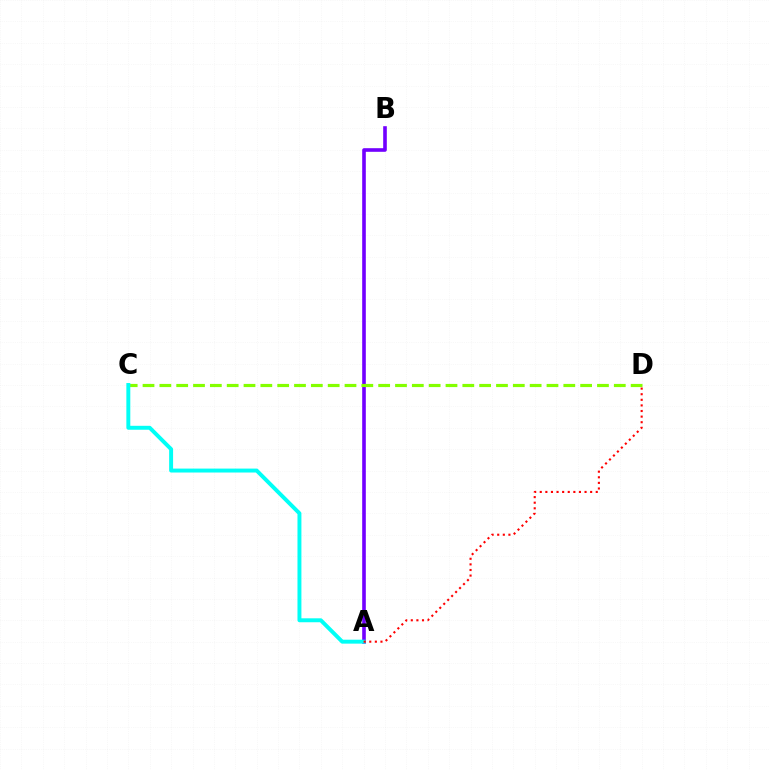{('A', 'B'): [{'color': '#7200ff', 'line_style': 'solid', 'thickness': 2.6}], ('C', 'D'): [{'color': '#84ff00', 'line_style': 'dashed', 'thickness': 2.29}], ('A', 'C'): [{'color': '#00fff6', 'line_style': 'solid', 'thickness': 2.84}], ('A', 'D'): [{'color': '#ff0000', 'line_style': 'dotted', 'thickness': 1.52}]}